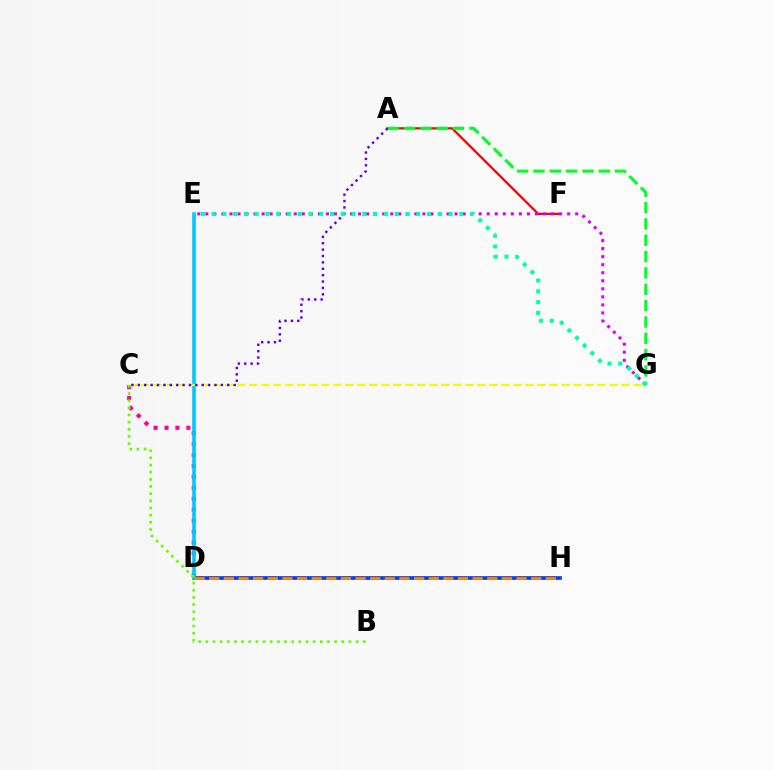{('D', 'H'): [{'color': '#003fff', 'line_style': 'solid', 'thickness': 2.68}, {'color': '#ff8800', 'line_style': 'dashed', 'thickness': 1.99}], ('C', 'D'): [{'color': '#ff00a0', 'line_style': 'dotted', 'thickness': 2.97}], ('D', 'E'): [{'color': '#00c7ff', 'line_style': 'solid', 'thickness': 2.59}], ('C', 'G'): [{'color': '#eeff00', 'line_style': 'dashed', 'thickness': 1.63}], ('A', 'F'): [{'color': '#ff0000', 'line_style': 'solid', 'thickness': 1.63}], ('E', 'G'): [{'color': '#d600ff', 'line_style': 'dotted', 'thickness': 2.18}, {'color': '#00ffaf', 'line_style': 'dotted', 'thickness': 2.93}], ('B', 'C'): [{'color': '#66ff00', 'line_style': 'dotted', 'thickness': 1.94}], ('A', 'G'): [{'color': '#00ff27', 'line_style': 'dashed', 'thickness': 2.22}], ('A', 'C'): [{'color': '#4f00ff', 'line_style': 'dotted', 'thickness': 1.74}]}